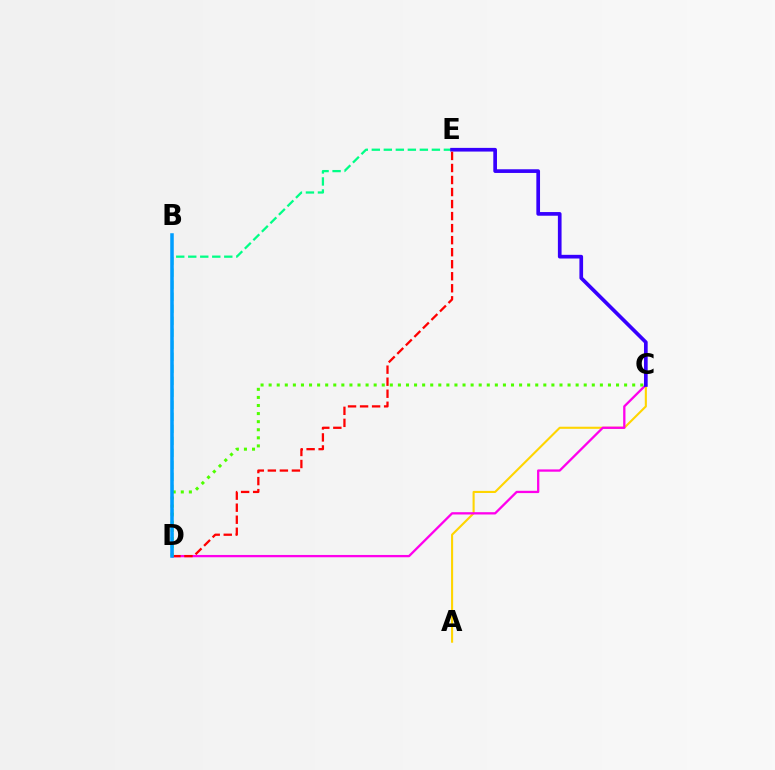{('A', 'C'): [{'color': '#ffd500', 'line_style': 'solid', 'thickness': 1.51}], ('C', 'D'): [{'color': '#ff00ed', 'line_style': 'solid', 'thickness': 1.65}, {'color': '#4fff00', 'line_style': 'dotted', 'thickness': 2.2}], ('D', 'E'): [{'color': '#00ff86', 'line_style': 'dashed', 'thickness': 1.63}, {'color': '#ff0000', 'line_style': 'dashed', 'thickness': 1.63}], ('C', 'E'): [{'color': '#3700ff', 'line_style': 'solid', 'thickness': 2.65}], ('B', 'D'): [{'color': '#009eff', 'line_style': 'solid', 'thickness': 2.54}]}